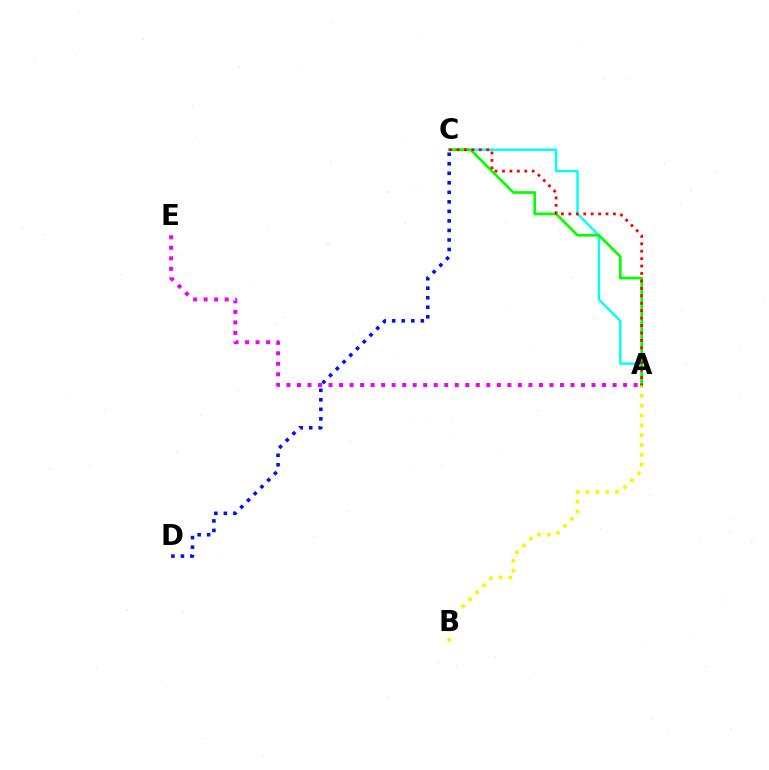{('A', 'E'): [{'color': '#ee00ff', 'line_style': 'dotted', 'thickness': 2.86}], ('A', 'B'): [{'color': '#fcf500', 'line_style': 'dotted', 'thickness': 2.67}], ('A', 'C'): [{'color': '#00fff6', 'line_style': 'solid', 'thickness': 1.72}, {'color': '#08ff00', 'line_style': 'solid', 'thickness': 1.97}, {'color': '#ff0000', 'line_style': 'dotted', 'thickness': 2.02}], ('C', 'D'): [{'color': '#0010ff', 'line_style': 'dotted', 'thickness': 2.59}]}